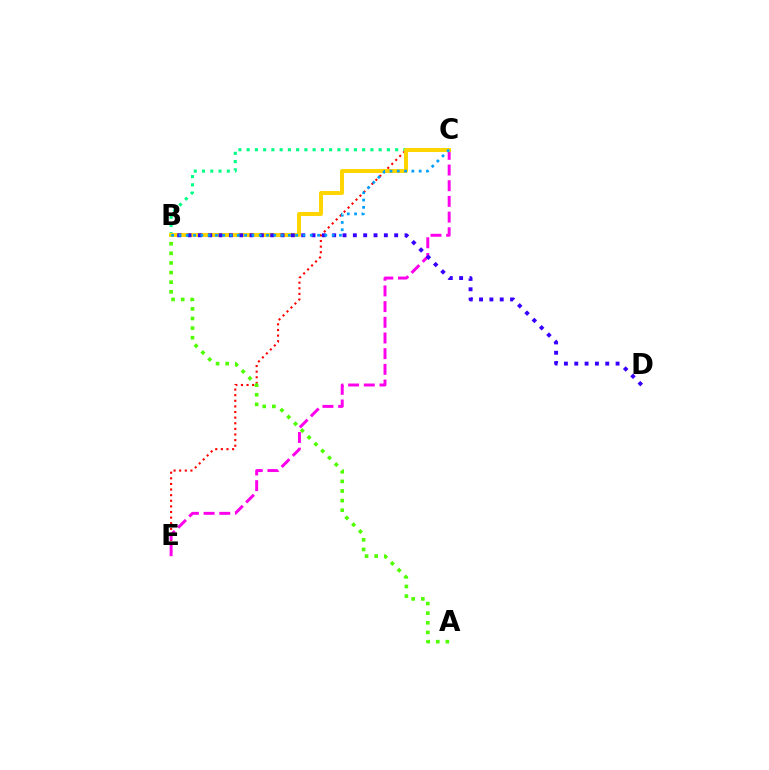{('C', 'E'): [{'color': '#ff0000', 'line_style': 'dotted', 'thickness': 1.53}, {'color': '#ff00ed', 'line_style': 'dashed', 'thickness': 2.13}], ('B', 'C'): [{'color': '#00ff86', 'line_style': 'dotted', 'thickness': 2.24}, {'color': '#ffd500', 'line_style': 'solid', 'thickness': 2.86}, {'color': '#009eff', 'line_style': 'dotted', 'thickness': 1.98}], ('A', 'B'): [{'color': '#4fff00', 'line_style': 'dotted', 'thickness': 2.61}], ('B', 'D'): [{'color': '#3700ff', 'line_style': 'dotted', 'thickness': 2.81}]}